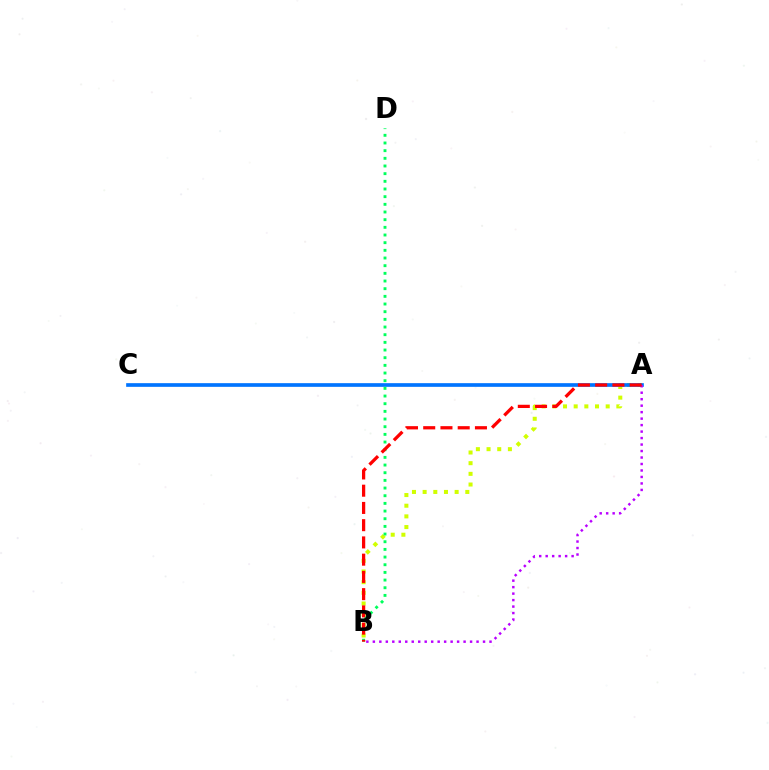{('A', 'B'): [{'color': '#d1ff00', 'line_style': 'dotted', 'thickness': 2.9}, {'color': '#b900ff', 'line_style': 'dotted', 'thickness': 1.76}, {'color': '#ff0000', 'line_style': 'dashed', 'thickness': 2.34}], ('A', 'C'): [{'color': '#0074ff', 'line_style': 'solid', 'thickness': 2.65}], ('B', 'D'): [{'color': '#00ff5c', 'line_style': 'dotted', 'thickness': 2.08}]}